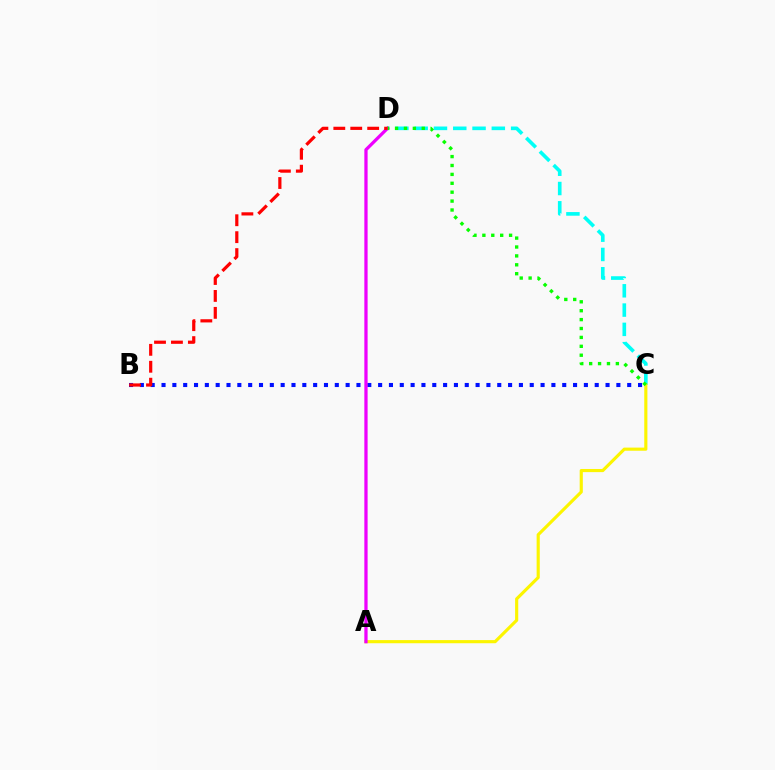{('C', 'D'): [{'color': '#00fff6', 'line_style': 'dashed', 'thickness': 2.62}, {'color': '#08ff00', 'line_style': 'dotted', 'thickness': 2.42}], ('B', 'C'): [{'color': '#0010ff', 'line_style': 'dotted', 'thickness': 2.94}], ('A', 'C'): [{'color': '#fcf500', 'line_style': 'solid', 'thickness': 2.26}], ('A', 'D'): [{'color': '#ee00ff', 'line_style': 'solid', 'thickness': 2.35}], ('B', 'D'): [{'color': '#ff0000', 'line_style': 'dashed', 'thickness': 2.3}]}